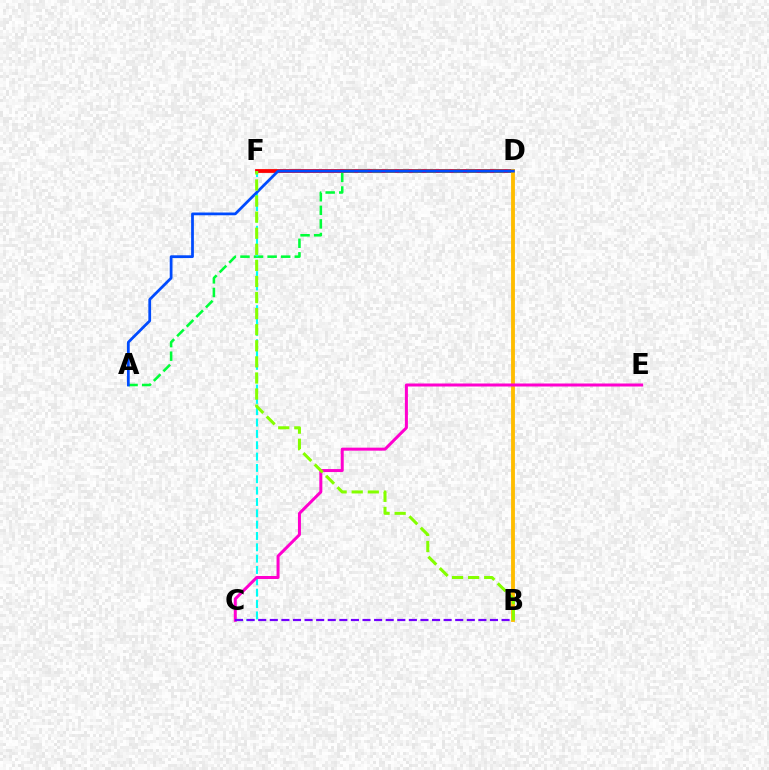{('D', 'F'): [{'color': '#ff0000', 'line_style': 'solid', 'thickness': 2.73}], ('A', 'D'): [{'color': '#00ff39', 'line_style': 'dashed', 'thickness': 1.84}, {'color': '#004bff', 'line_style': 'solid', 'thickness': 1.99}], ('C', 'F'): [{'color': '#00fff6', 'line_style': 'dashed', 'thickness': 1.54}], ('B', 'D'): [{'color': '#ffbd00', 'line_style': 'solid', 'thickness': 2.76}], ('C', 'E'): [{'color': '#ff00cf', 'line_style': 'solid', 'thickness': 2.17}], ('B', 'C'): [{'color': '#7200ff', 'line_style': 'dashed', 'thickness': 1.57}], ('B', 'F'): [{'color': '#84ff00', 'line_style': 'dashed', 'thickness': 2.18}]}